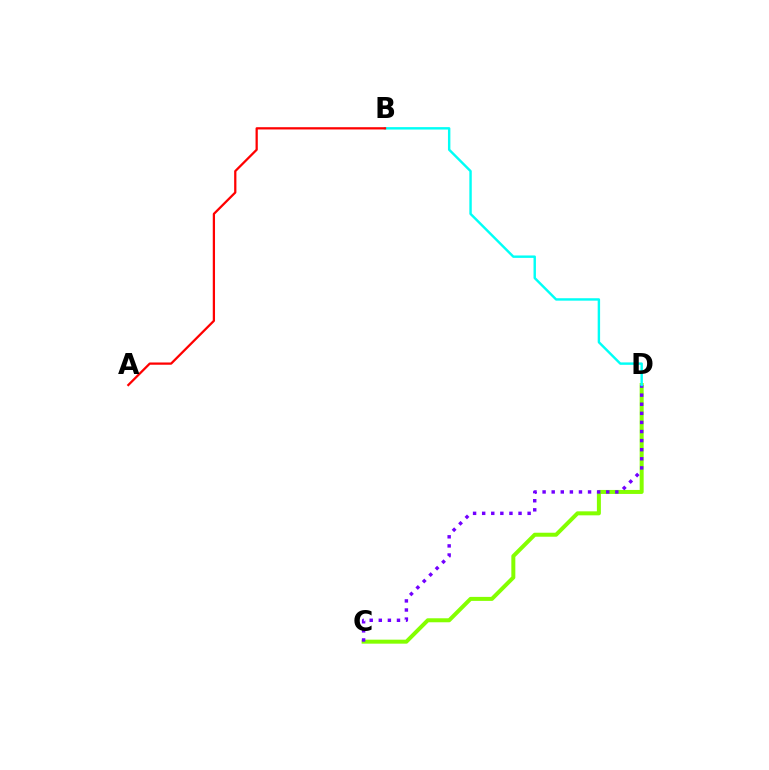{('C', 'D'): [{'color': '#84ff00', 'line_style': 'solid', 'thickness': 2.87}, {'color': '#7200ff', 'line_style': 'dotted', 'thickness': 2.47}], ('B', 'D'): [{'color': '#00fff6', 'line_style': 'solid', 'thickness': 1.74}], ('A', 'B'): [{'color': '#ff0000', 'line_style': 'solid', 'thickness': 1.63}]}